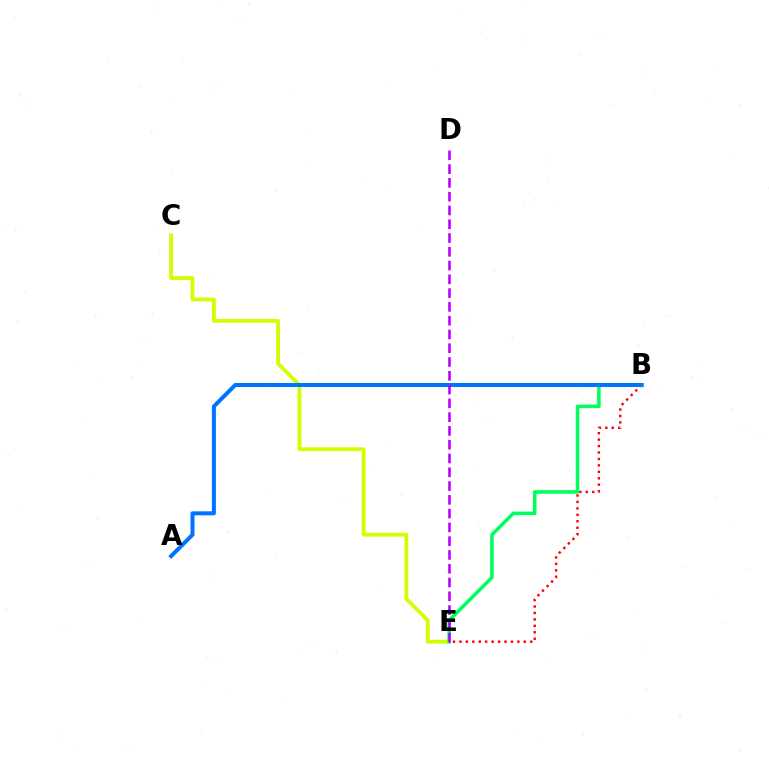{('B', 'E'): [{'color': '#ff0000', 'line_style': 'dotted', 'thickness': 1.75}, {'color': '#00ff5c', 'line_style': 'solid', 'thickness': 2.54}], ('C', 'E'): [{'color': '#d1ff00', 'line_style': 'solid', 'thickness': 2.72}], ('A', 'B'): [{'color': '#0074ff', 'line_style': 'solid', 'thickness': 2.9}], ('D', 'E'): [{'color': '#b900ff', 'line_style': 'dashed', 'thickness': 1.87}]}